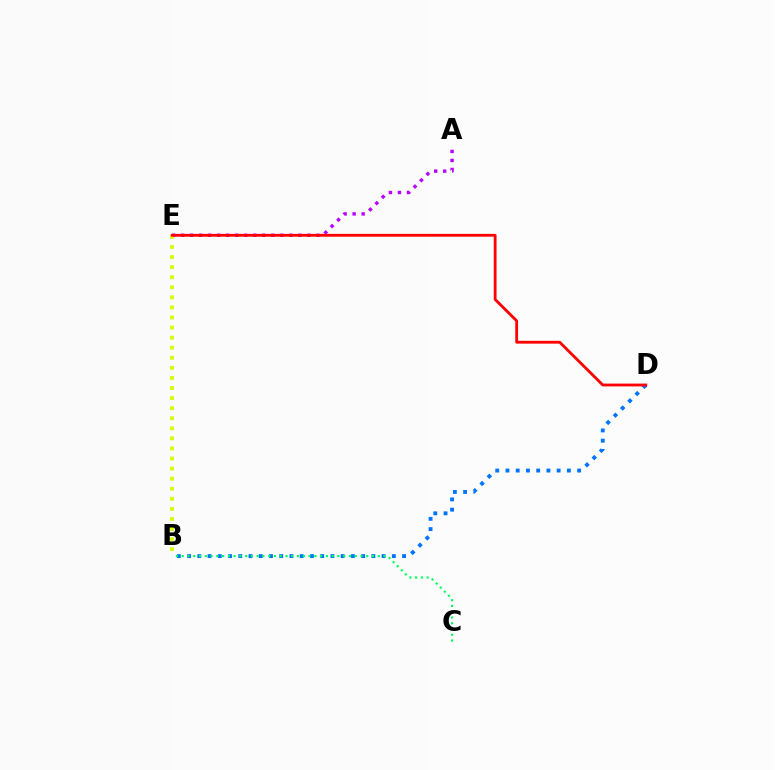{('A', 'E'): [{'color': '#b900ff', 'line_style': 'dotted', 'thickness': 2.45}], ('B', 'D'): [{'color': '#0074ff', 'line_style': 'dotted', 'thickness': 2.78}], ('B', 'E'): [{'color': '#d1ff00', 'line_style': 'dotted', 'thickness': 2.74}], ('B', 'C'): [{'color': '#00ff5c', 'line_style': 'dotted', 'thickness': 1.57}], ('D', 'E'): [{'color': '#ff0000', 'line_style': 'solid', 'thickness': 2.03}]}